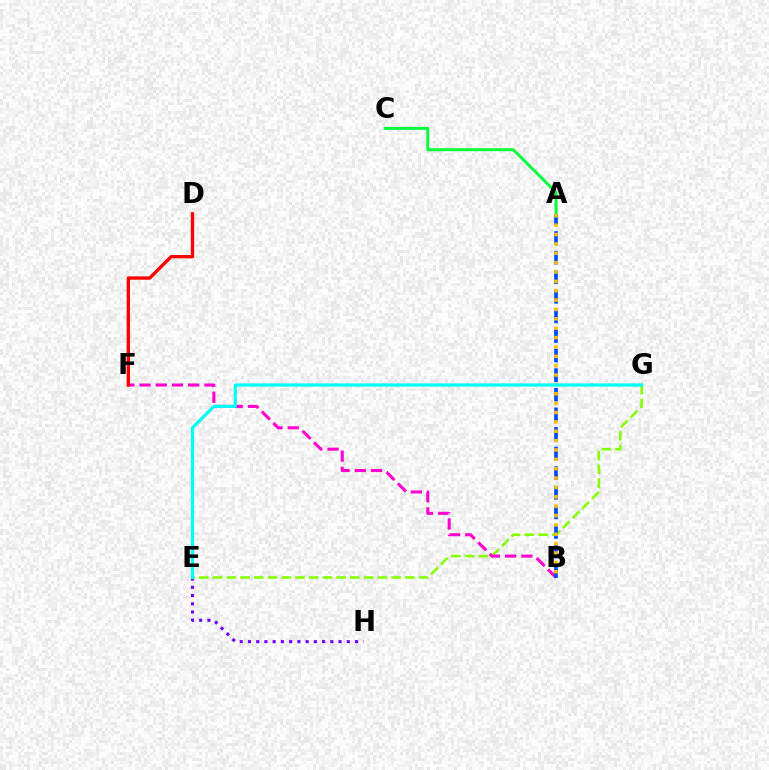{('E', 'G'): [{'color': '#84ff00', 'line_style': 'dashed', 'thickness': 1.86}, {'color': '#00fff6', 'line_style': 'solid', 'thickness': 2.29}], ('B', 'F'): [{'color': '#ff00cf', 'line_style': 'dashed', 'thickness': 2.2}], ('A', 'B'): [{'color': '#004bff', 'line_style': 'dashed', 'thickness': 2.66}, {'color': '#ffbd00', 'line_style': 'dotted', 'thickness': 2.55}], ('E', 'H'): [{'color': '#7200ff', 'line_style': 'dotted', 'thickness': 2.24}], ('A', 'C'): [{'color': '#00ff39', 'line_style': 'solid', 'thickness': 2.11}], ('D', 'F'): [{'color': '#ff0000', 'line_style': 'solid', 'thickness': 2.4}]}